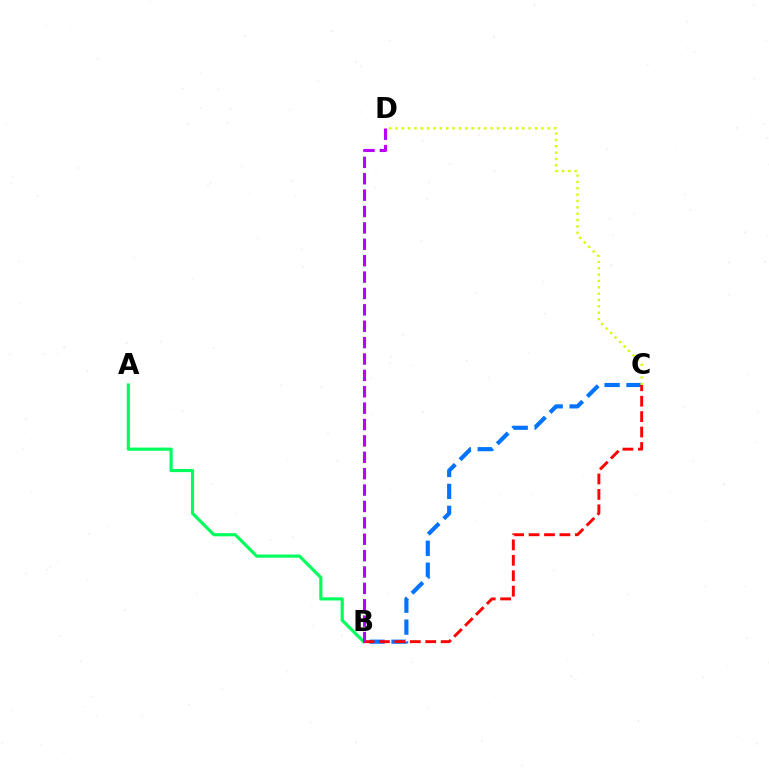{('B', 'C'): [{'color': '#0074ff', 'line_style': 'dashed', 'thickness': 2.98}, {'color': '#ff0000', 'line_style': 'dashed', 'thickness': 2.1}], ('C', 'D'): [{'color': '#d1ff00', 'line_style': 'dotted', 'thickness': 1.72}], ('A', 'B'): [{'color': '#00ff5c', 'line_style': 'solid', 'thickness': 2.26}], ('B', 'D'): [{'color': '#b900ff', 'line_style': 'dashed', 'thickness': 2.23}]}